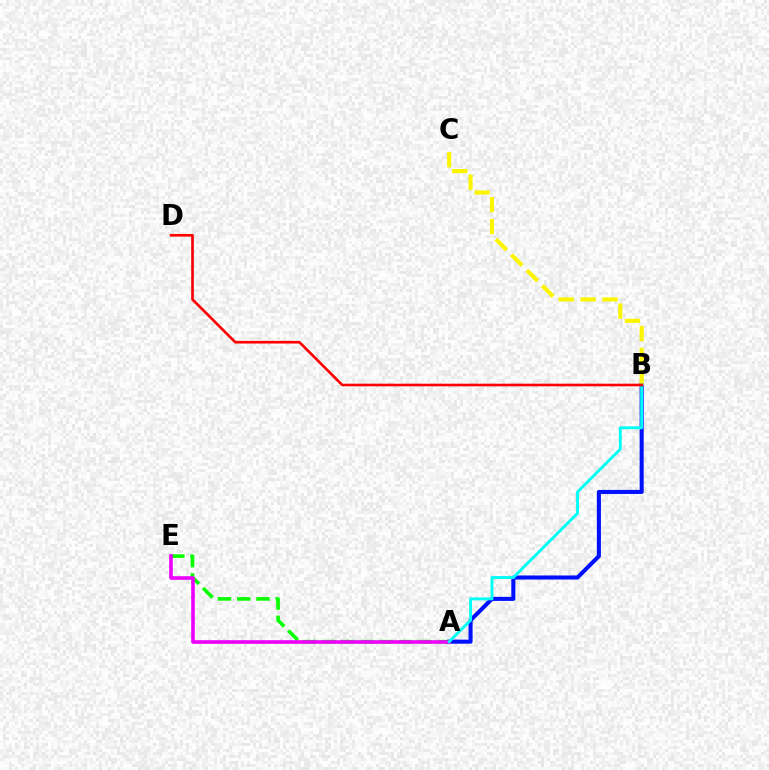{('A', 'E'): [{'color': '#08ff00', 'line_style': 'dashed', 'thickness': 2.61}, {'color': '#ee00ff', 'line_style': 'solid', 'thickness': 2.6}], ('A', 'B'): [{'color': '#0010ff', 'line_style': 'solid', 'thickness': 2.92}, {'color': '#00fff6', 'line_style': 'solid', 'thickness': 2.08}], ('B', 'C'): [{'color': '#fcf500', 'line_style': 'dashed', 'thickness': 2.98}], ('B', 'D'): [{'color': '#ff0000', 'line_style': 'solid', 'thickness': 1.9}]}